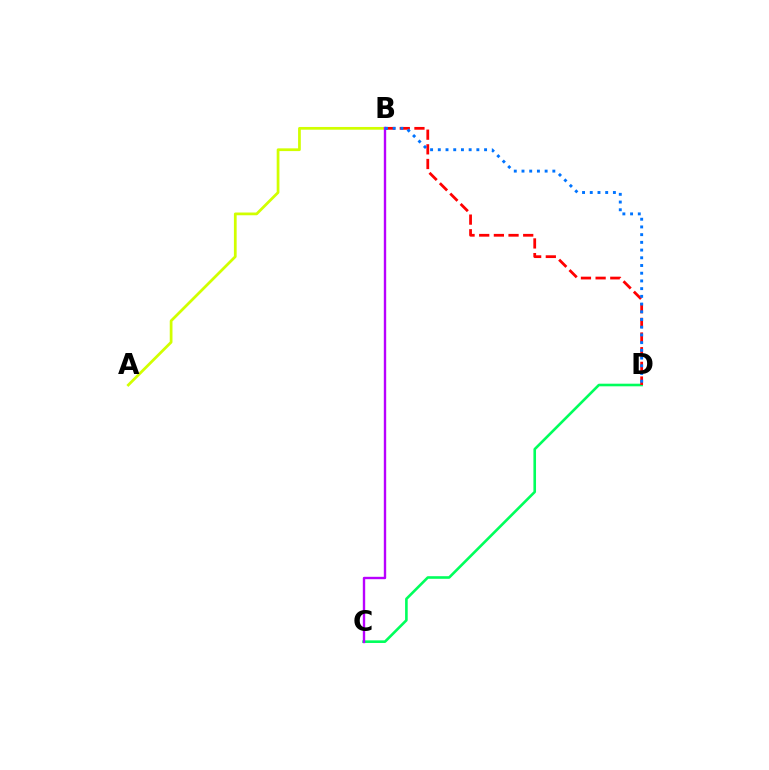{('C', 'D'): [{'color': '#00ff5c', 'line_style': 'solid', 'thickness': 1.88}], ('A', 'B'): [{'color': '#d1ff00', 'line_style': 'solid', 'thickness': 1.97}], ('B', 'D'): [{'color': '#ff0000', 'line_style': 'dashed', 'thickness': 1.99}, {'color': '#0074ff', 'line_style': 'dotted', 'thickness': 2.1}], ('B', 'C'): [{'color': '#b900ff', 'line_style': 'solid', 'thickness': 1.71}]}